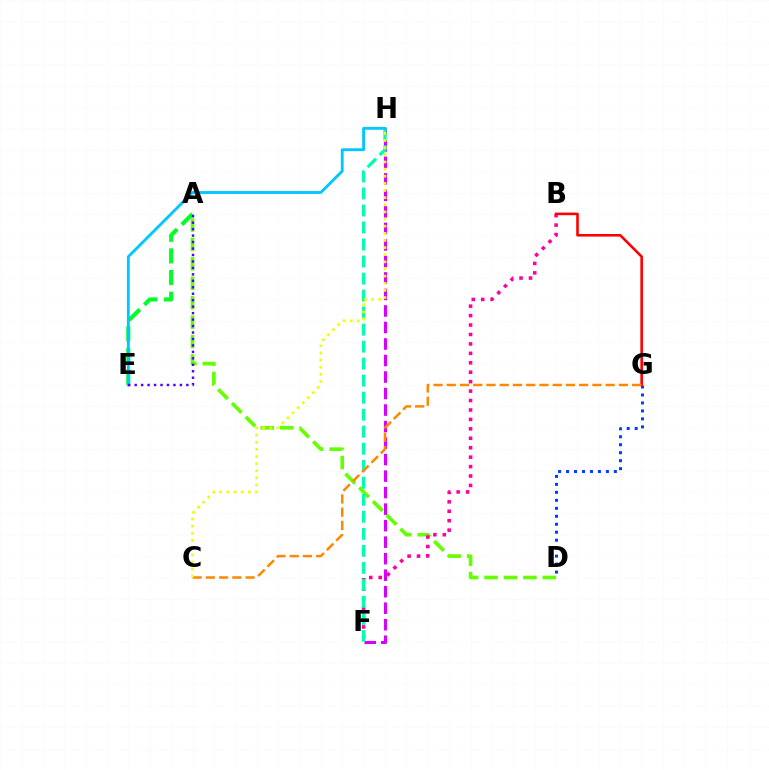{('D', 'G'): [{'color': '#003fff', 'line_style': 'dotted', 'thickness': 2.17}], ('A', 'D'): [{'color': '#66ff00', 'line_style': 'dashed', 'thickness': 2.64}], ('B', 'F'): [{'color': '#ff00a0', 'line_style': 'dotted', 'thickness': 2.56}], ('B', 'G'): [{'color': '#ff0000', 'line_style': 'solid', 'thickness': 1.87}], ('F', 'H'): [{'color': '#d600ff', 'line_style': 'dashed', 'thickness': 2.24}, {'color': '#00ffaf', 'line_style': 'dashed', 'thickness': 2.31}], ('C', 'G'): [{'color': '#ff8800', 'line_style': 'dashed', 'thickness': 1.8}], ('A', 'E'): [{'color': '#00ff27', 'line_style': 'dashed', 'thickness': 2.94}, {'color': '#4f00ff', 'line_style': 'dotted', 'thickness': 1.76}], ('E', 'H'): [{'color': '#00c7ff', 'line_style': 'solid', 'thickness': 2.06}], ('C', 'H'): [{'color': '#eeff00', 'line_style': 'dotted', 'thickness': 1.94}]}